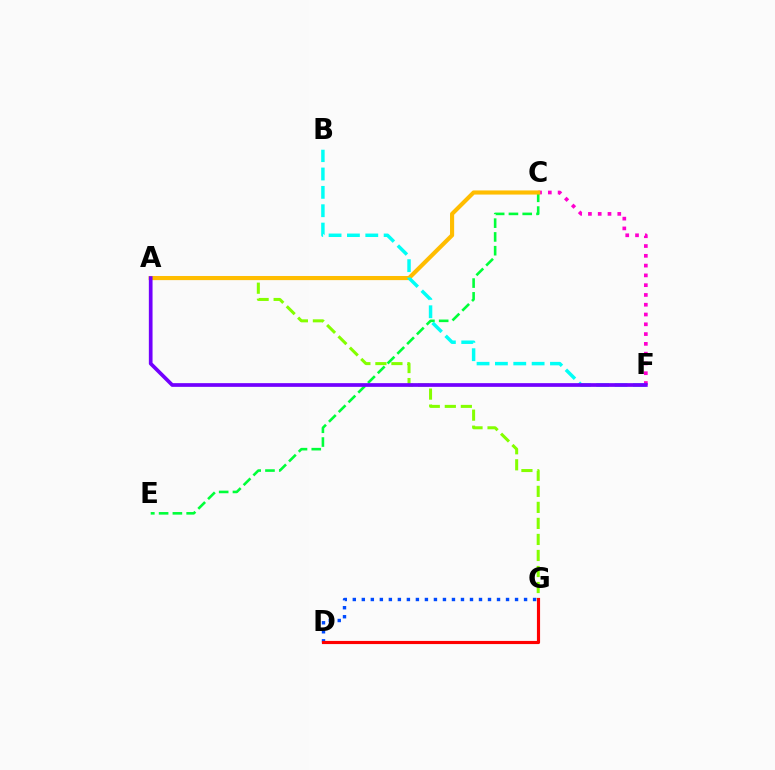{('A', 'G'): [{'color': '#84ff00', 'line_style': 'dashed', 'thickness': 2.18}], ('D', 'G'): [{'color': '#004bff', 'line_style': 'dotted', 'thickness': 2.45}, {'color': '#ff0000', 'line_style': 'solid', 'thickness': 2.27}], ('C', 'F'): [{'color': '#ff00cf', 'line_style': 'dotted', 'thickness': 2.66}], ('C', 'E'): [{'color': '#00ff39', 'line_style': 'dashed', 'thickness': 1.87}], ('A', 'C'): [{'color': '#ffbd00', 'line_style': 'solid', 'thickness': 2.97}], ('B', 'F'): [{'color': '#00fff6', 'line_style': 'dashed', 'thickness': 2.49}], ('A', 'F'): [{'color': '#7200ff', 'line_style': 'solid', 'thickness': 2.66}]}